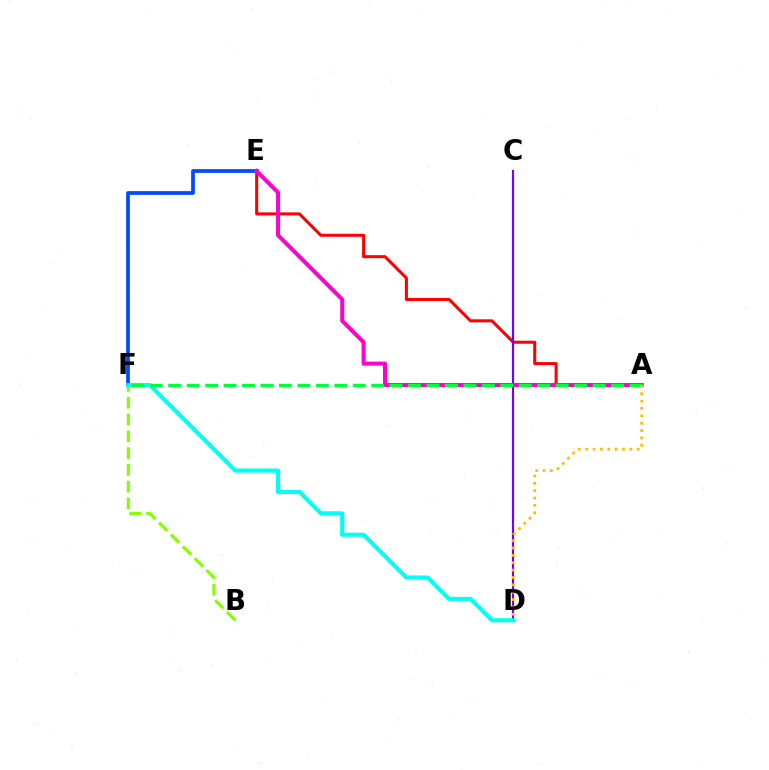{('A', 'E'): [{'color': '#ff0000', 'line_style': 'solid', 'thickness': 2.19}, {'color': '#ff00cf', 'line_style': 'solid', 'thickness': 2.89}], ('B', 'F'): [{'color': '#84ff00', 'line_style': 'dashed', 'thickness': 2.28}], ('E', 'F'): [{'color': '#004bff', 'line_style': 'solid', 'thickness': 2.71}], ('C', 'D'): [{'color': '#7200ff', 'line_style': 'solid', 'thickness': 1.57}], ('D', 'F'): [{'color': '#00fff6', 'line_style': 'solid', 'thickness': 2.96}], ('A', 'F'): [{'color': '#00ff39', 'line_style': 'dashed', 'thickness': 2.51}], ('A', 'D'): [{'color': '#ffbd00', 'line_style': 'dotted', 'thickness': 2.0}]}